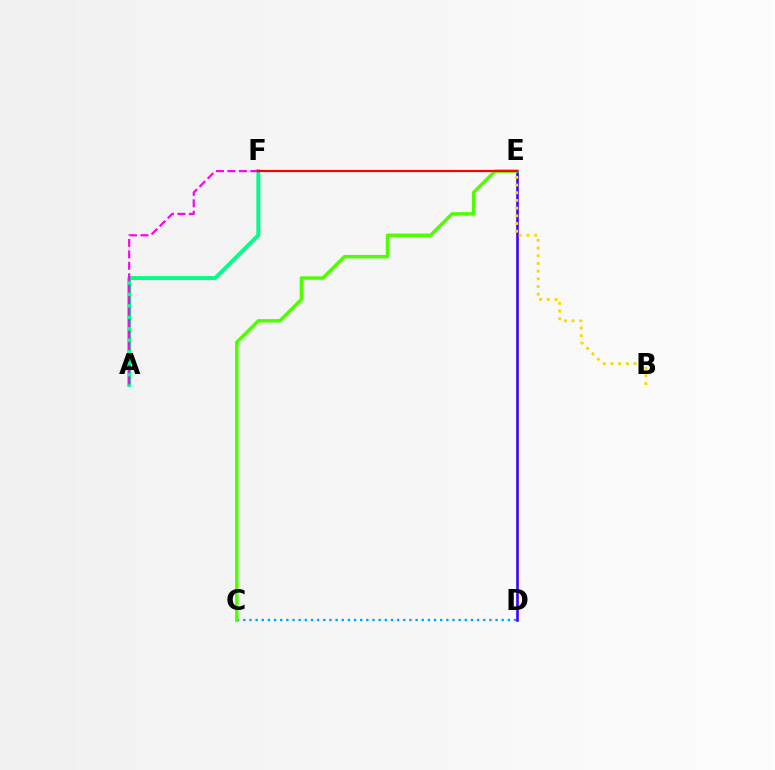{('C', 'D'): [{'color': '#009eff', 'line_style': 'dotted', 'thickness': 1.67}], ('A', 'F'): [{'color': '#00ff86', 'line_style': 'solid', 'thickness': 2.83}, {'color': '#ff00ed', 'line_style': 'dashed', 'thickness': 1.56}], ('D', 'E'): [{'color': '#3700ff', 'line_style': 'solid', 'thickness': 1.86}], ('B', 'E'): [{'color': '#ffd500', 'line_style': 'dotted', 'thickness': 2.09}], ('C', 'E'): [{'color': '#4fff00', 'line_style': 'solid', 'thickness': 2.5}], ('E', 'F'): [{'color': '#ff0000', 'line_style': 'solid', 'thickness': 1.58}]}